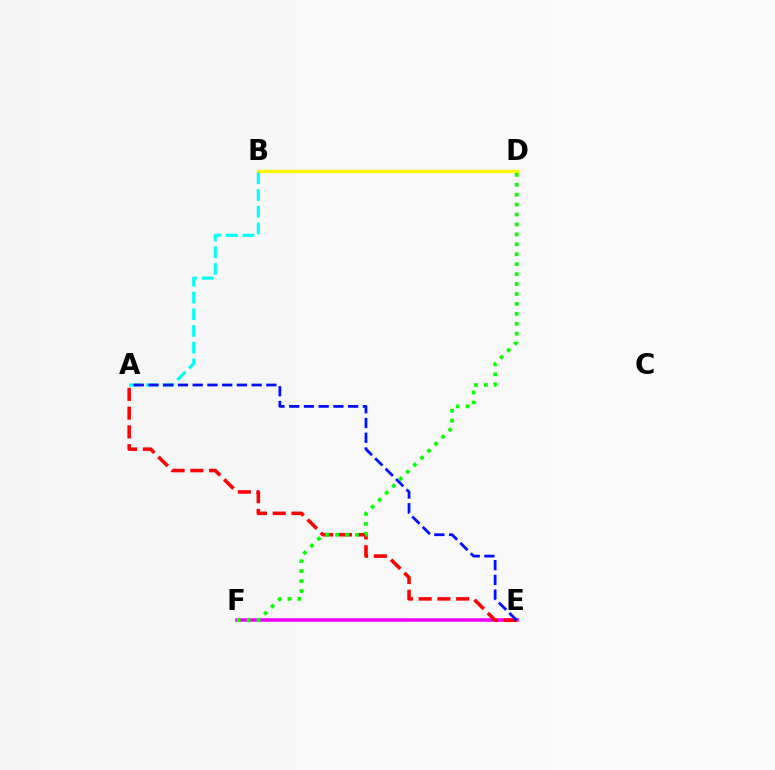{('B', 'D'): [{'color': '#fcf500', 'line_style': 'solid', 'thickness': 2.44}], ('E', 'F'): [{'color': '#ee00ff', 'line_style': 'solid', 'thickness': 2.54}], ('A', 'B'): [{'color': '#00fff6', 'line_style': 'dashed', 'thickness': 2.27}], ('A', 'E'): [{'color': '#ff0000', 'line_style': 'dashed', 'thickness': 2.55}, {'color': '#0010ff', 'line_style': 'dashed', 'thickness': 2.0}], ('D', 'F'): [{'color': '#08ff00', 'line_style': 'dotted', 'thickness': 2.7}]}